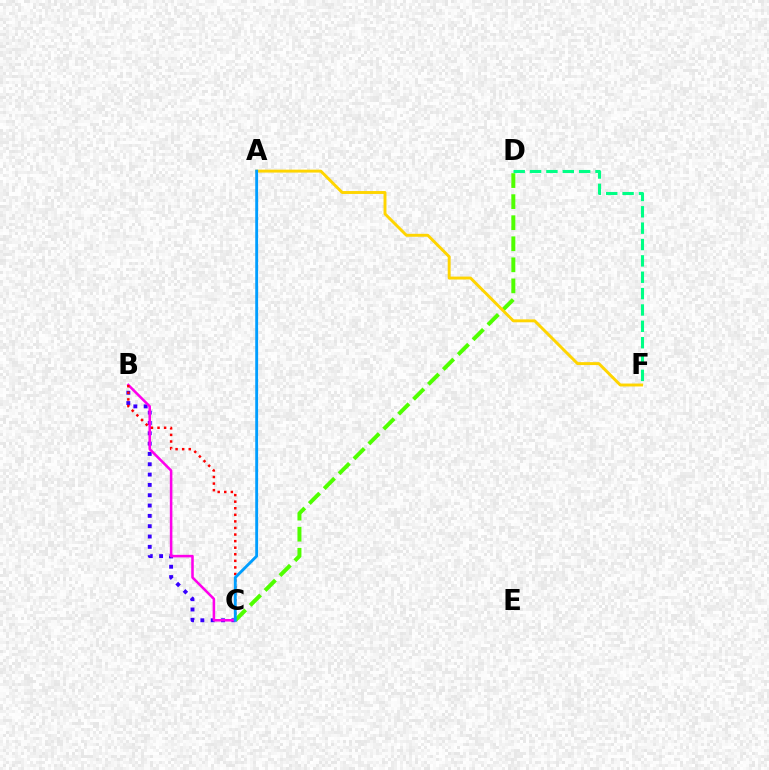{('B', 'C'): [{'color': '#3700ff', 'line_style': 'dotted', 'thickness': 2.8}, {'color': '#ff00ed', 'line_style': 'solid', 'thickness': 1.83}, {'color': '#ff0000', 'line_style': 'dotted', 'thickness': 1.79}], ('C', 'D'): [{'color': '#4fff00', 'line_style': 'dashed', 'thickness': 2.86}], ('D', 'F'): [{'color': '#00ff86', 'line_style': 'dashed', 'thickness': 2.22}], ('A', 'F'): [{'color': '#ffd500', 'line_style': 'solid', 'thickness': 2.11}], ('A', 'C'): [{'color': '#009eff', 'line_style': 'solid', 'thickness': 2.07}]}